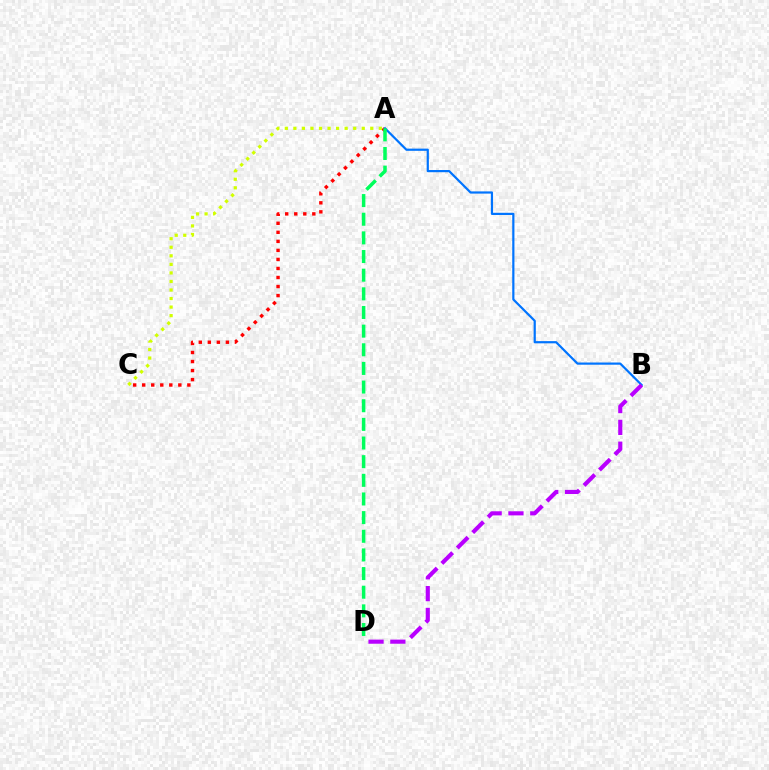{('A', 'C'): [{'color': '#ff0000', 'line_style': 'dotted', 'thickness': 2.45}, {'color': '#d1ff00', 'line_style': 'dotted', 'thickness': 2.32}], ('A', 'B'): [{'color': '#0074ff', 'line_style': 'solid', 'thickness': 1.58}], ('A', 'D'): [{'color': '#00ff5c', 'line_style': 'dashed', 'thickness': 2.53}], ('B', 'D'): [{'color': '#b900ff', 'line_style': 'dashed', 'thickness': 2.96}]}